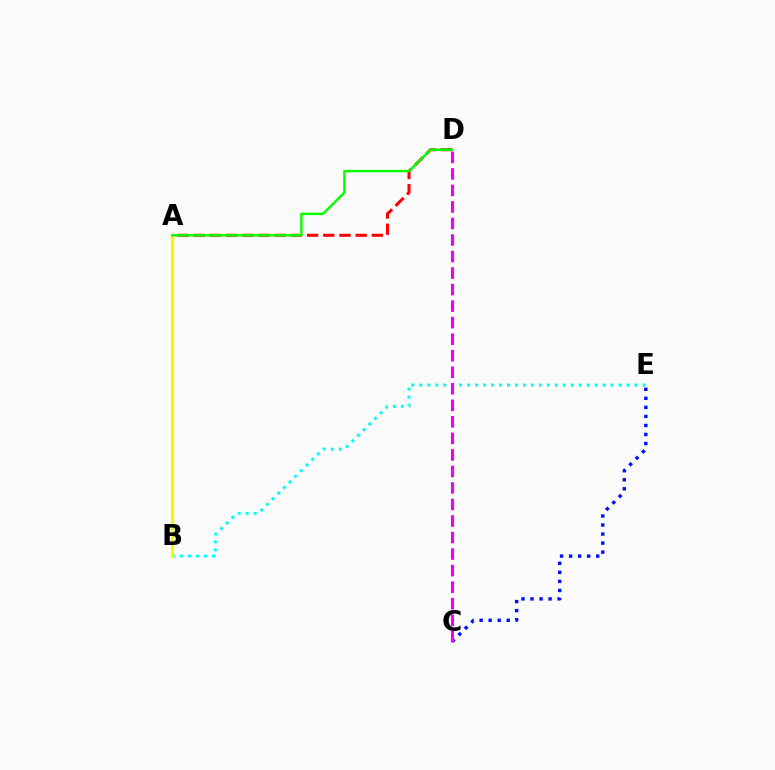{('A', 'D'): [{'color': '#ff0000', 'line_style': 'dashed', 'thickness': 2.2}, {'color': '#08ff00', 'line_style': 'solid', 'thickness': 1.77}], ('C', 'E'): [{'color': '#0010ff', 'line_style': 'dotted', 'thickness': 2.46}], ('B', 'E'): [{'color': '#00fff6', 'line_style': 'dotted', 'thickness': 2.17}], ('A', 'B'): [{'color': '#fcf500', 'line_style': 'solid', 'thickness': 2.29}], ('C', 'D'): [{'color': '#ee00ff', 'line_style': 'dashed', 'thickness': 2.25}]}